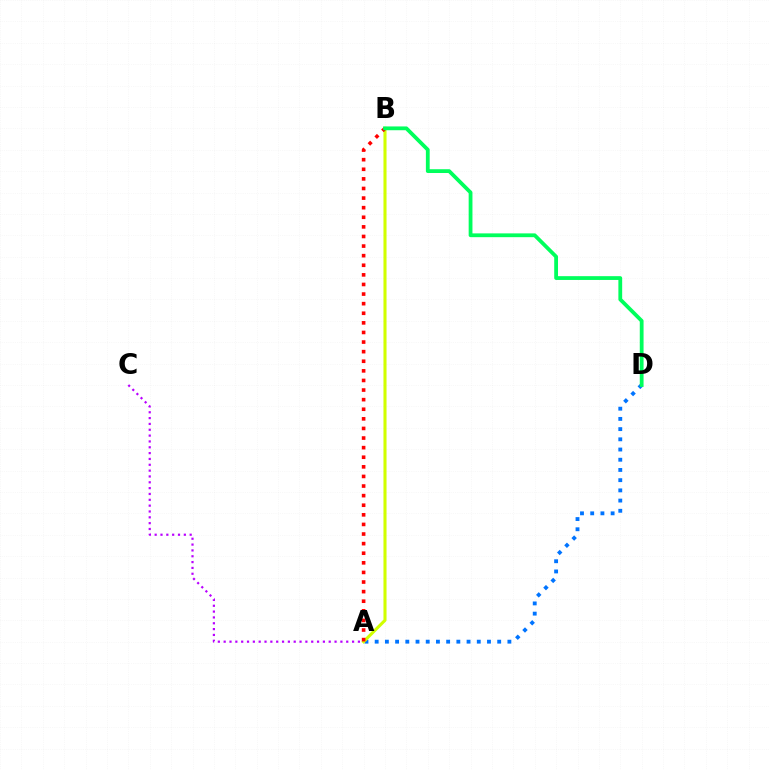{('A', 'C'): [{'color': '#b900ff', 'line_style': 'dotted', 'thickness': 1.59}], ('A', 'D'): [{'color': '#0074ff', 'line_style': 'dotted', 'thickness': 2.77}], ('A', 'B'): [{'color': '#d1ff00', 'line_style': 'solid', 'thickness': 2.22}, {'color': '#ff0000', 'line_style': 'dotted', 'thickness': 2.61}], ('B', 'D'): [{'color': '#00ff5c', 'line_style': 'solid', 'thickness': 2.73}]}